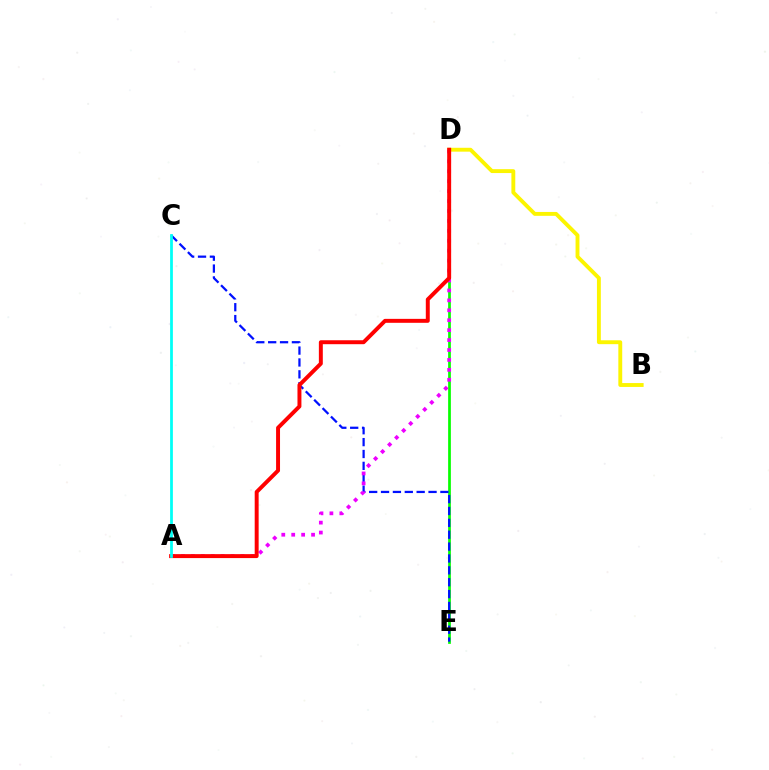{('D', 'E'): [{'color': '#08ff00', 'line_style': 'solid', 'thickness': 1.97}], ('C', 'E'): [{'color': '#0010ff', 'line_style': 'dashed', 'thickness': 1.61}], ('B', 'D'): [{'color': '#fcf500', 'line_style': 'solid', 'thickness': 2.79}], ('A', 'D'): [{'color': '#ee00ff', 'line_style': 'dotted', 'thickness': 2.7}, {'color': '#ff0000', 'line_style': 'solid', 'thickness': 2.84}], ('A', 'C'): [{'color': '#00fff6', 'line_style': 'solid', 'thickness': 1.99}]}